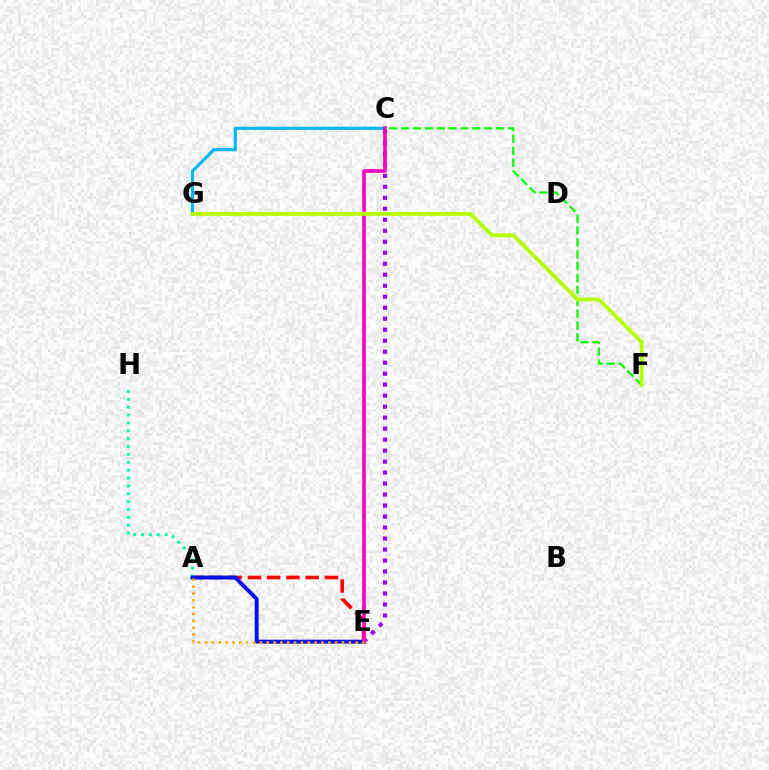{('A', 'E'): [{'color': '#ff0000', 'line_style': 'dashed', 'thickness': 2.62}, {'color': '#0010ff', 'line_style': 'solid', 'thickness': 2.83}, {'color': '#ffa500', 'line_style': 'dotted', 'thickness': 1.86}], ('A', 'H'): [{'color': '#00ff9d', 'line_style': 'dotted', 'thickness': 2.14}], ('C', 'G'): [{'color': '#00b5ff', 'line_style': 'solid', 'thickness': 2.24}], ('C', 'E'): [{'color': '#9b00ff', 'line_style': 'dotted', 'thickness': 2.99}, {'color': '#ff00bd', 'line_style': 'solid', 'thickness': 2.57}], ('C', 'F'): [{'color': '#08ff00', 'line_style': 'dashed', 'thickness': 1.61}], ('F', 'G'): [{'color': '#b3ff00', 'line_style': 'solid', 'thickness': 2.71}]}